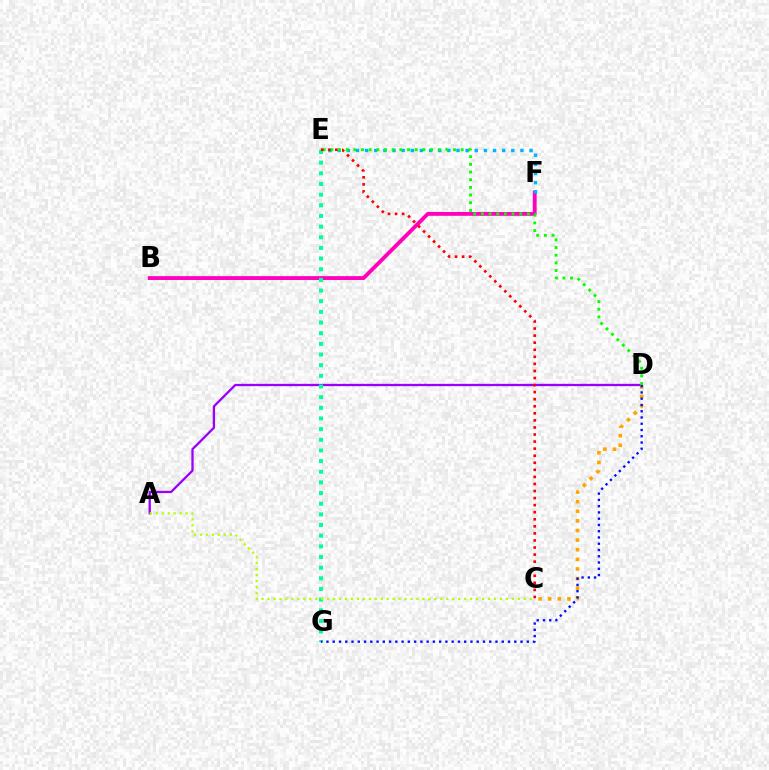{('B', 'F'): [{'color': '#ff00bd', 'line_style': 'solid', 'thickness': 2.76}], ('A', 'D'): [{'color': '#9b00ff', 'line_style': 'solid', 'thickness': 1.65}], ('E', 'F'): [{'color': '#00b5ff', 'line_style': 'dotted', 'thickness': 2.48}], ('C', 'D'): [{'color': '#ffa500', 'line_style': 'dotted', 'thickness': 2.61}], ('D', 'E'): [{'color': '#08ff00', 'line_style': 'dotted', 'thickness': 2.08}], ('E', 'G'): [{'color': '#00ff9d', 'line_style': 'dotted', 'thickness': 2.9}], ('D', 'G'): [{'color': '#0010ff', 'line_style': 'dotted', 'thickness': 1.7}], ('A', 'C'): [{'color': '#b3ff00', 'line_style': 'dotted', 'thickness': 1.62}], ('C', 'E'): [{'color': '#ff0000', 'line_style': 'dotted', 'thickness': 1.92}]}